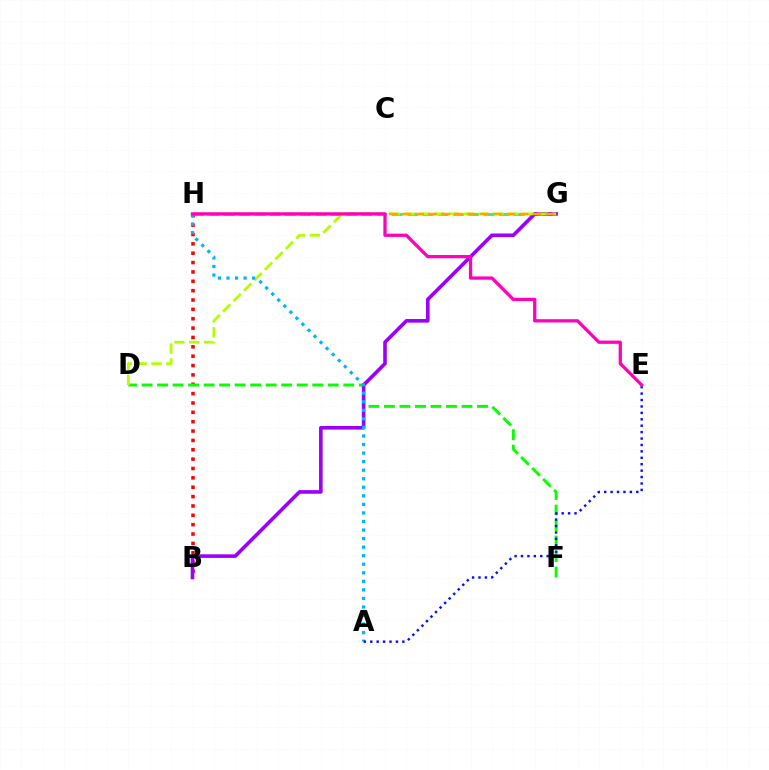{('G', 'H'): [{'color': '#00ff9d', 'line_style': 'dashed', 'thickness': 2.07}, {'color': '#ffa500', 'line_style': 'dashed', 'thickness': 1.77}], ('B', 'H'): [{'color': '#ff0000', 'line_style': 'dotted', 'thickness': 2.54}], ('D', 'F'): [{'color': '#08ff00', 'line_style': 'dashed', 'thickness': 2.11}], ('B', 'G'): [{'color': '#9b00ff', 'line_style': 'solid', 'thickness': 2.6}], ('D', 'G'): [{'color': '#b3ff00', 'line_style': 'dashed', 'thickness': 2.01}], ('A', 'H'): [{'color': '#00b5ff', 'line_style': 'dotted', 'thickness': 2.32}], ('A', 'E'): [{'color': '#0010ff', 'line_style': 'dotted', 'thickness': 1.74}], ('E', 'H'): [{'color': '#ff00bd', 'line_style': 'solid', 'thickness': 2.35}]}